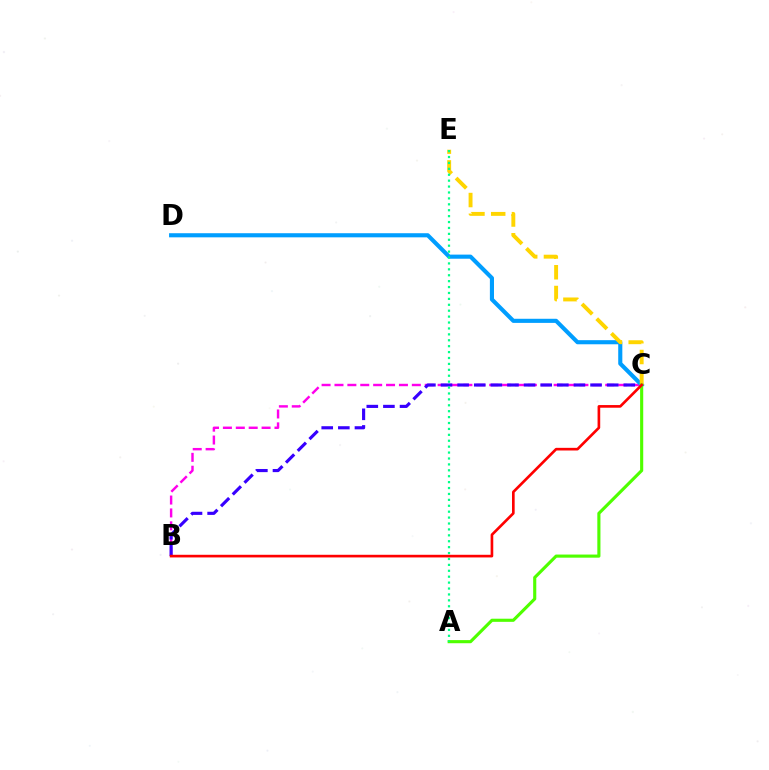{('B', 'C'): [{'color': '#ff00ed', 'line_style': 'dashed', 'thickness': 1.75}, {'color': '#3700ff', 'line_style': 'dashed', 'thickness': 2.26}, {'color': '#ff0000', 'line_style': 'solid', 'thickness': 1.91}], ('C', 'D'): [{'color': '#009eff', 'line_style': 'solid', 'thickness': 2.96}], ('C', 'E'): [{'color': '#ffd500', 'line_style': 'dashed', 'thickness': 2.82}], ('A', 'C'): [{'color': '#4fff00', 'line_style': 'solid', 'thickness': 2.25}], ('A', 'E'): [{'color': '#00ff86', 'line_style': 'dotted', 'thickness': 1.61}]}